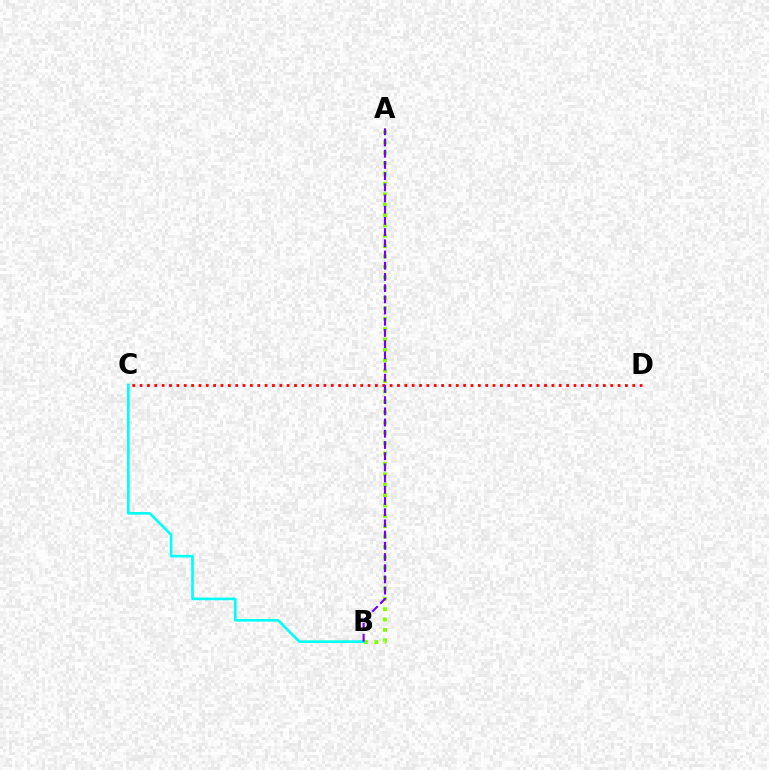{('A', 'B'): [{'color': '#84ff00', 'line_style': 'dotted', 'thickness': 2.82}, {'color': '#7200ff', 'line_style': 'dashed', 'thickness': 1.52}], ('B', 'C'): [{'color': '#00fff6', 'line_style': 'solid', 'thickness': 1.9}], ('C', 'D'): [{'color': '#ff0000', 'line_style': 'dotted', 'thickness': 2.0}]}